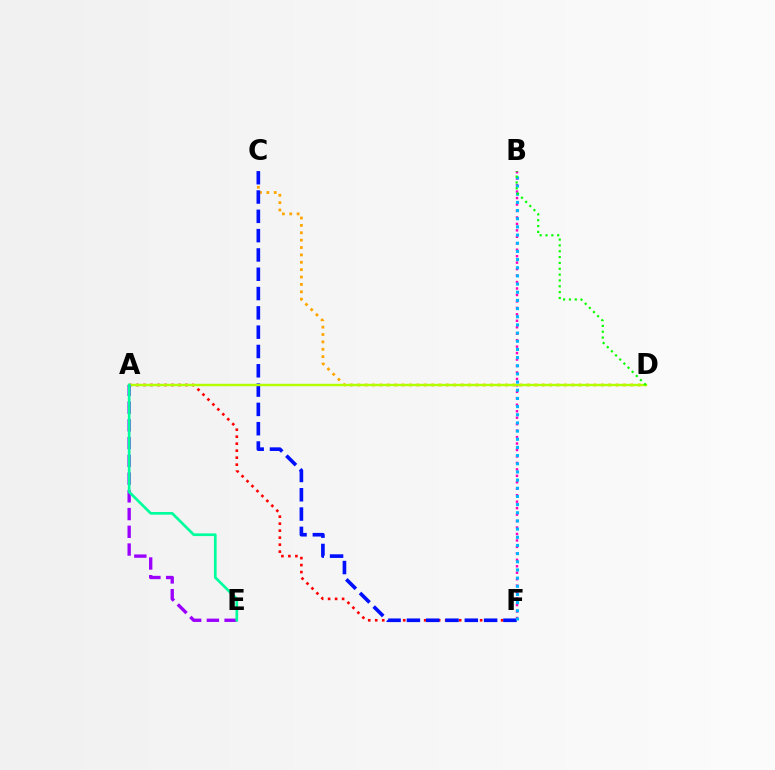{('A', 'F'): [{'color': '#ff0000', 'line_style': 'dotted', 'thickness': 1.9}], ('C', 'D'): [{'color': '#ffa500', 'line_style': 'dotted', 'thickness': 2.01}], ('C', 'F'): [{'color': '#0010ff', 'line_style': 'dashed', 'thickness': 2.62}], ('B', 'F'): [{'color': '#ff00bd', 'line_style': 'dotted', 'thickness': 1.76}, {'color': '#00b5ff', 'line_style': 'dotted', 'thickness': 2.22}], ('A', 'D'): [{'color': '#b3ff00', 'line_style': 'solid', 'thickness': 1.73}], ('A', 'E'): [{'color': '#9b00ff', 'line_style': 'dashed', 'thickness': 2.41}, {'color': '#00ff9d', 'line_style': 'solid', 'thickness': 1.94}], ('B', 'D'): [{'color': '#08ff00', 'line_style': 'dotted', 'thickness': 1.59}]}